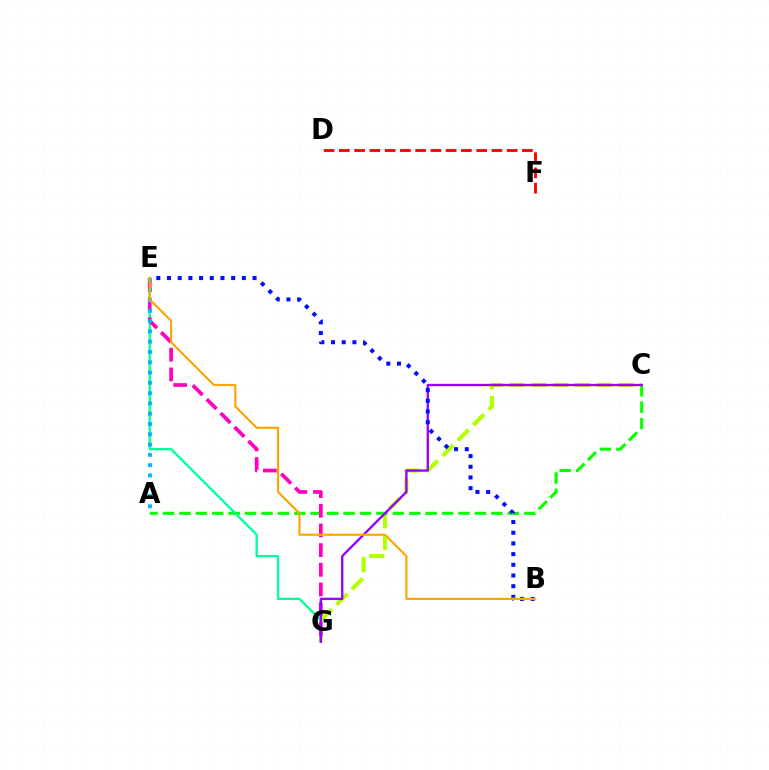{('C', 'G'): [{'color': '#b3ff00', 'line_style': 'dashed', 'thickness': 2.96}, {'color': '#9b00ff', 'line_style': 'solid', 'thickness': 1.69}], ('D', 'F'): [{'color': '#ff0000', 'line_style': 'dashed', 'thickness': 2.07}], ('A', 'C'): [{'color': '#08ff00', 'line_style': 'dashed', 'thickness': 2.23}], ('E', 'G'): [{'color': '#00ff9d', 'line_style': 'solid', 'thickness': 1.66}, {'color': '#ff00bd', 'line_style': 'dashed', 'thickness': 2.67}], ('A', 'E'): [{'color': '#00b5ff', 'line_style': 'dotted', 'thickness': 2.8}], ('B', 'E'): [{'color': '#0010ff', 'line_style': 'dotted', 'thickness': 2.9}, {'color': '#ffa500', 'line_style': 'solid', 'thickness': 1.55}]}